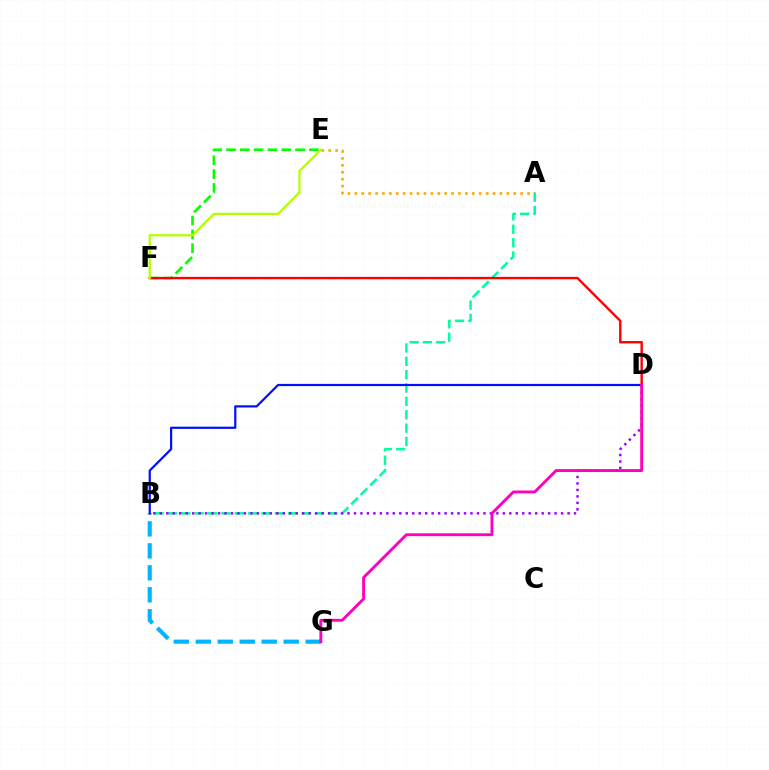{('A', 'E'): [{'color': '#ffa500', 'line_style': 'dotted', 'thickness': 1.88}], ('B', 'G'): [{'color': '#00b5ff', 'line_style': 'dashed', 'thickness': 2.99}], ('E', 'F'): [{'color': '#08ff00', 'line_style': 'dashed', 'thickness': 1.88}, {'color': '#b3ff00', 'line_style': 'solid', 'thickness': 1.63}], ('A', 'B'): [{'color': '#00ff9d', 'line_style': 'dashed', 'thickness': 1.82}], ('B', 'D'): [{'color': '#9b00ff', 'line_style': 'dotted', 'thickness': 1.76}, {'color': '#0010ff', 'line_style': 'solid', 'thickness': 1.59}], ('D', 'F'): [{'color': '#ff0000', 'line_style': 'solid', 'thickness': 1.72}], ('D', 'G'): [{'color': '#ff00bd', 'line_style': 'solid', 'thickness': 2.08}]}